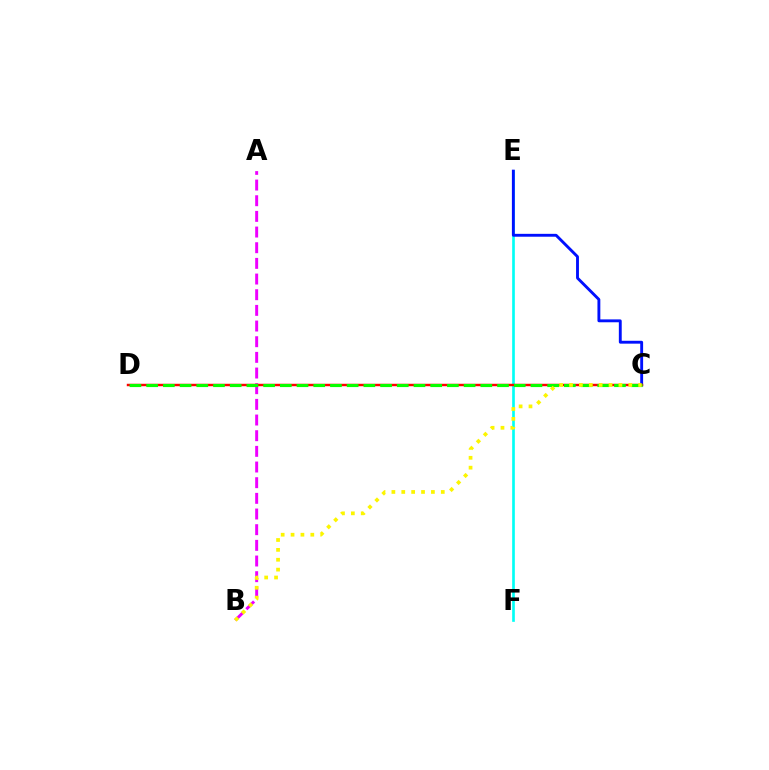{('E', 'F'): [{'color': '#00fff6', 'line_style': 'solid', 'thickness': 1.92}], ('C', 'E'): [{'color': '#0010ff', 'line_style': 'solid', 'thickness': 2.07}], ('A', 'B'): [{'color': '#ee00ff', 'line_style': 'dashed', 'thickness': 2.13}], ('C', 'D'): [{'color': '#ff0000', 'line_style': 'solid', 'thickness': 1.76}, {'color': '#08ff00', 'line_style': 'dashed', 'thickness': 2.27}], ('B', 'C'): [{'color': '#fcf500', 'line_style': 'dotted', 'thickness': 2.68}]}